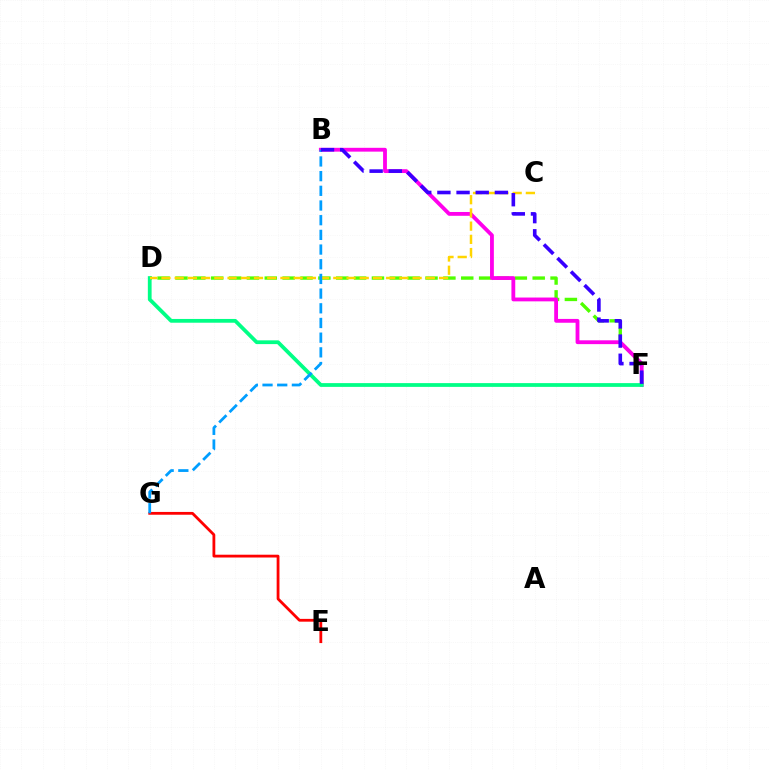{('D', 'F'): [{'color': '#4fff00', 'line_style': 'dashed', 'thickness': 2.43}, {'color': '#00ff86', 'line_style': 'solid', 'thickness': 2.71}], ('E', 'G'): [{'color': '#ff0000', 'line_style': 'solid', 'thickness': 2.01}], ('B', 'F'): [{'color': '#ff00ed', 'line_style': 'solid', 'thickness': 2.75}, {'color': '#3700ff', 'line_style': 'dashed', 'thickness': 2.6}], ('C', 'D'): [{'color': '#ffd500', 'line_style': 'dashed', 'thickness': 1.8}], ('B', 'G'): [{'color': '#009eff', 'line_style': 'dashed', 'thickness': 1.99}]}